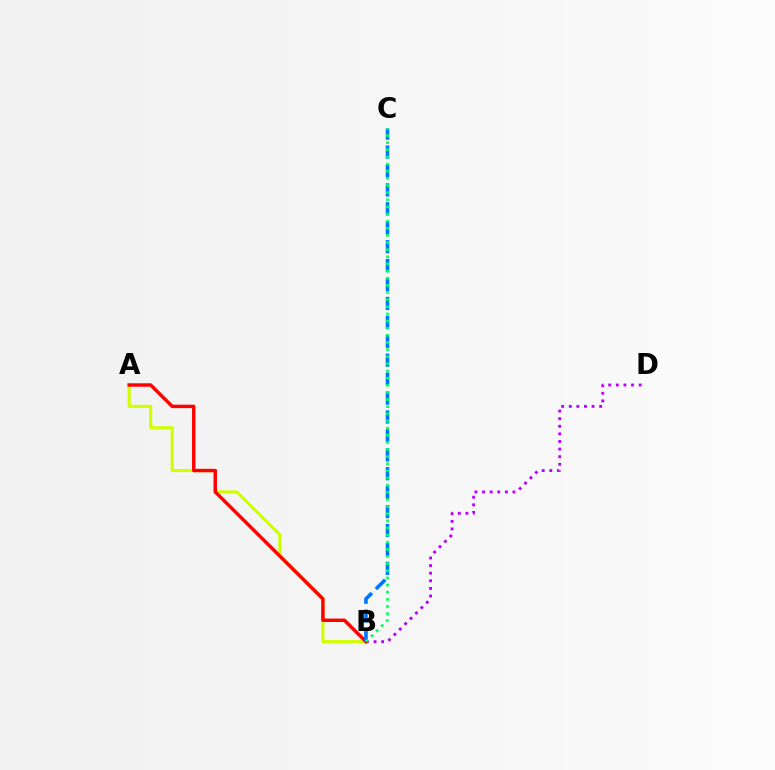{('A', 'B'): [{'color': '#d1ff00', 'line_style': 'solid', 'thickness': 2.27}, {'color': '#ff0000', 'line_style': 'solid', 'thickness': 2.47}], ('B', 'D'): [{'color': '#b900ff', 'line_style': 'dotted', 'thickness': 2.07}], ('B', 'C'): [{'color': '#0074ff', 'line_style': 'dashed', 'thickness': 2.57}, {'color': '#00ff5c', 'line_style': 'dotted', 'thickness': 1.94}]}